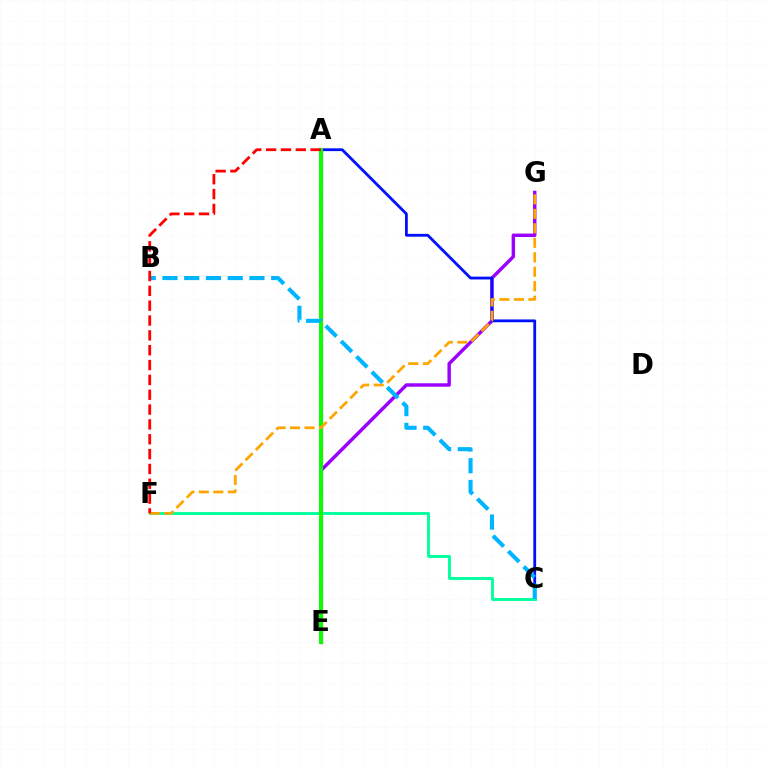{('E', 'G'): [{'color': '#9b00ff', 'line_style': 'solid', 'thickness': 2.48}], ('A', 'E'): [{'color': '#ff00bd', 'line_style': 'solid', 'thickness': 2.4}, {'color': '#b3ff00', 'line_style': 'dashed', 'thickness': 2.65}, {'color': '#08ff00', 'line_style': 'solid', 'thickness': 2.83}], ('A', 'C'): [{'color': '#0010ff', 'line_style': 'solid', 'thickness': 2.02}], ('C', 'F'): [{'color': '#00ff9d', 'line_style': 'solid', 'thickness': 2.08}], ('F', 'G'): [{'color': '#ffa500', 'line_style': 'dashed', 'thickness': 1.97}], ('B', 'C'): [{'color': '#00b5ff', 'line_style': 'dashed', 'thickness': 2.95}], ('A', 'F'): [{'color': '#ff0000', 'line_style': 'dashed', 'thickness': 2.02}]}